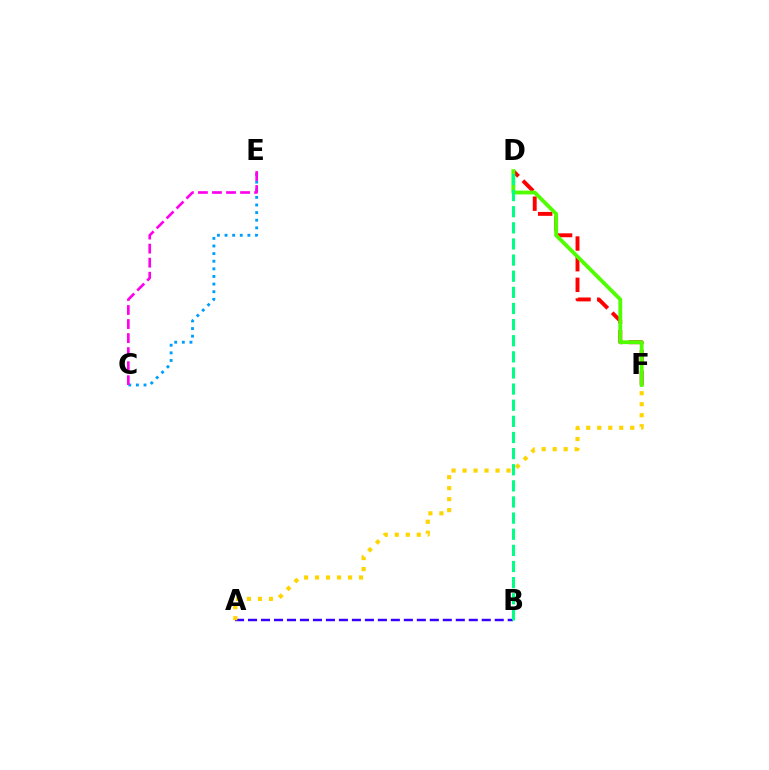{('A', 'B'): [{'color': '#3700ff', 'line_style': 'dashed', 'thickness': 1.76}], ('D', 'F'): [{'color': '#ff0000', 'line_style': 'dashed', 'thickness': 2.81}, {'color': '#4fff00', 'line_style': 'solid', 'thickness': 2.74}], ('C', 'E'): [{'color': '#009eff', 'line_style': 'dotted', 'thickness': 2.07}, {'color': '#ff00ed', 'line_style': 'dashed', 'thickness': 1.91}], ('B', 'D'): [{'color': '#00ff86', 'line_style': 'dashed', 'thickness': 2.19}], ('A', 'F'): [{'color': '#ffd500', 'line_style': 'dotted', 'thickness': 2.99}]}